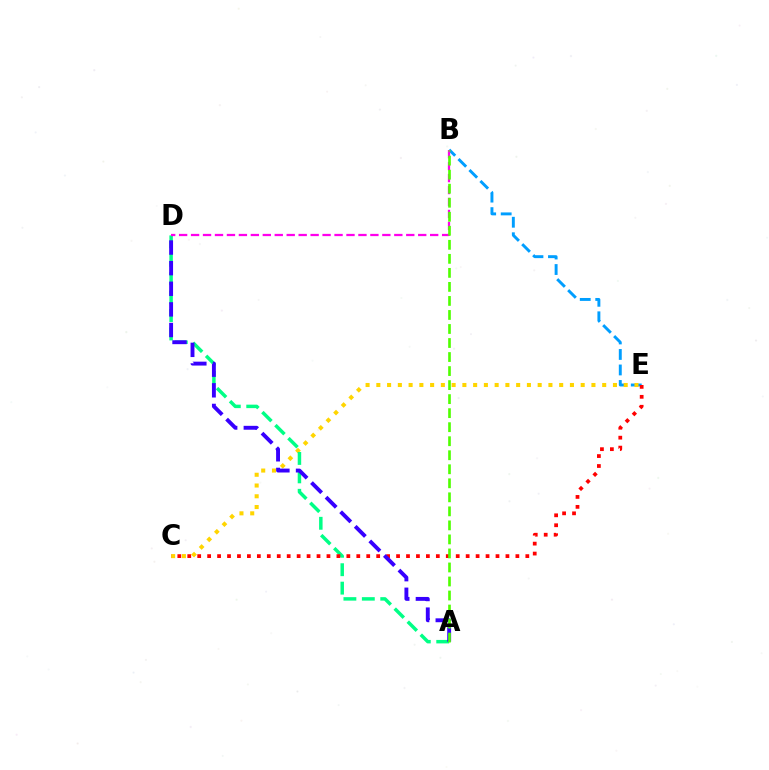{('B', 'E'): [{'color': '#009eff', 'line_style': 'dashed', 'thickness': 2.11}], ('C', 'E'): [{'color': '#ffd500', 'line_style': 'dotted', 'thickness': 2.92}, {'color': '#ff0000', 'line_style': 'dotted', 'thickness': 2.7}], ('A', 'D'): [{'color': '#00ff86', 'line_style': 'dashed', 'thickness': 2.5}, {'color': '#3700ff', 'line_style': 'dashed', 'thickness': 2.8}], ('B', 'D'): [{'color': '#ff00ed', 'line_style': 'dashed', 'thickness': 1.62}], ('A', 'B'): [{'color': '#4fff00', 'line_style': 'dashed', 'thickness': 1.91}]}